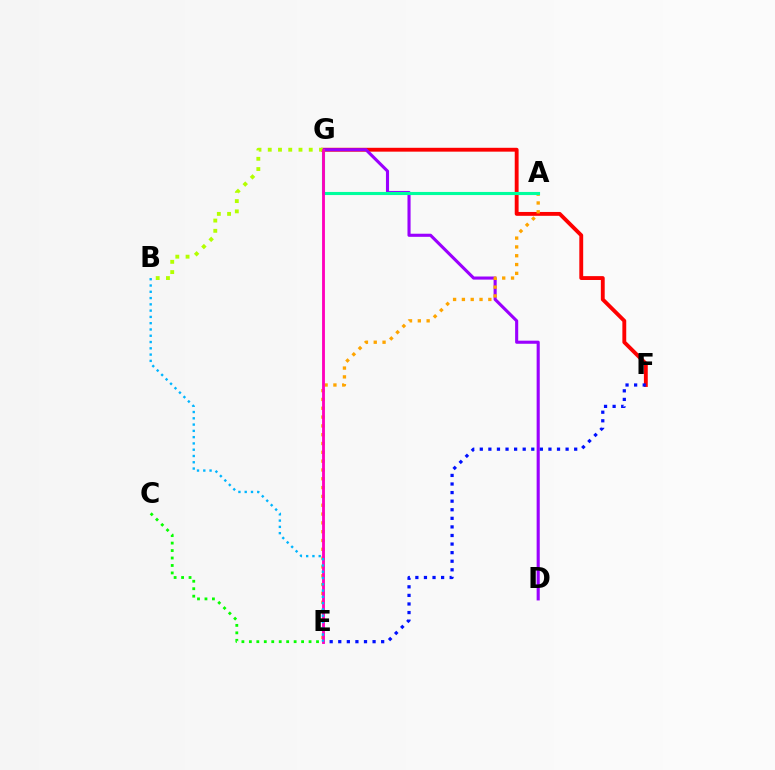{('F', 'G'): [{'color': '#ff0000', 'line_style': 'solid', 'thickness': 2.78}], ('C', 'E'): [{'color': '#08ff00', 'line_style': 'dotted', 'thickness': 2.03}], ('D', 'G'): [{'color': '#9b00ff', 'line_style': 'solid', 'thickness': 2.23}], ('E', 'F'): [{'color': '#0010ff', 'line_style': 'dotted', 'thickness': 2.33}], ('A', 'E'): [{'color': '#ffa500', 'line_style': 'dotted', 'thickness': 2.4}], ('A', 'G'): [{'color': '#00ff9d', 'line_style': 'solid', 'thickness': 2.23}], ('B', 'G'): [{'color': '#b3ff00', 'line_style': 'dotted', 'thickness': 2.78}], ('E', 'G'): [{'color': '#ff00bd', 'line_style': 'solid', 'thickness': 2.06}], ('B', 'E'): [{'color': '#00b5ff', 'line_style': 'dotted', 'thickness': 1.71}]}